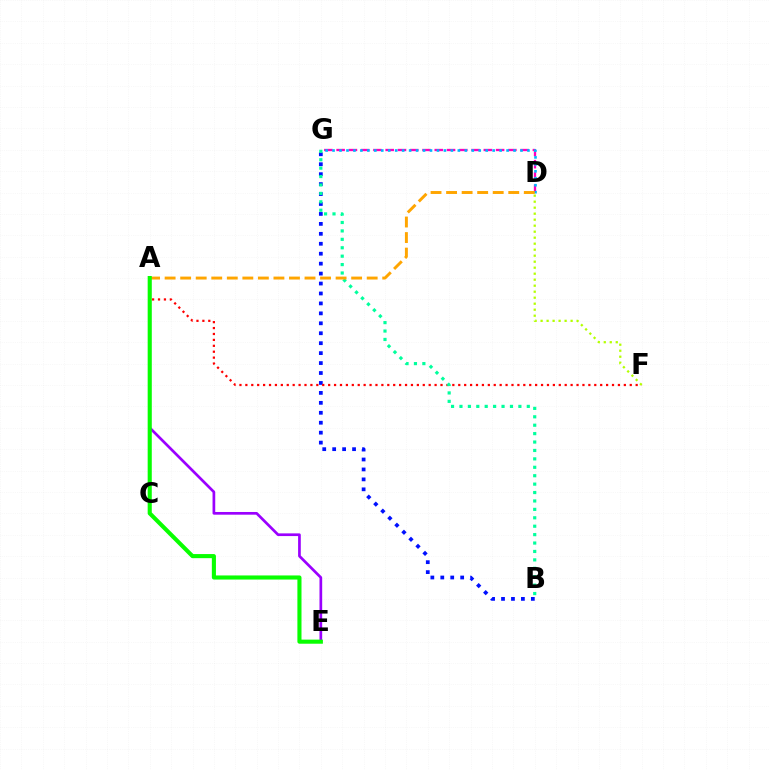{('B', 'G'): [{'color': '#0010ff', 'line_style': 'dotted', 'thickness': 2.7}, {'color': '#00ff9d', 'line_style': 'dotted', 'thickness': 2.29}], ('A', 'F'): [{'color': '#ff0000', 'line_style': 'dotted', 'thickness': 1.61}], ('D', 'G'): [{'color': '#ff00bd', 'line_style': 'dashed', 'thickness': 1.67}, {'color': '#00b5ff', 'line_style': 'dotted', 'thickness': 1.89}], ('A', 'E'): [{'color': '#9b00ff', 'line_style': 'solid', 'thickness': 1.94}, {'color': '#08ff00', 'line_style': 'solid', 'thickness': 2.95}], ('D', 'F'): [{'color': '#b3ff00', 'line_style': 'dotted', 'thickness': 1.63}], ('A', 'D'): [{'color': '#ffa500', 'line_style': 'dashed', 'thickness': 2.11}]}